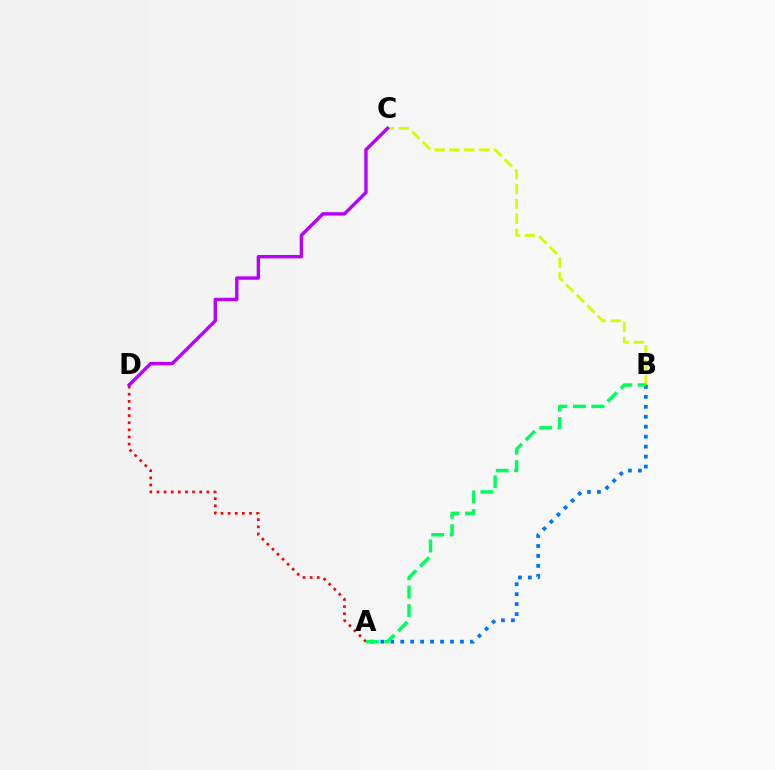{('A', 'B'): [{'color': '#0074ff', 'line_style': 'dotted', 'thickness': 2.71}, {'color': '#00ff5c', 'line_style': 'dashed', 'thickness': 2.5}], ('A', 'D'): [{'color': '#ff0000', 'line_style': 'dotted', 'thickness': 1.93}], ('B', 'C'): [{'color': '#d1ff00', 'line_style': 'dashed', 'thickness': 2.02}], ('C', 'D'): [{'color': '#b900ff', 'line_style': 'solid', 'thickness': 2.44}]}